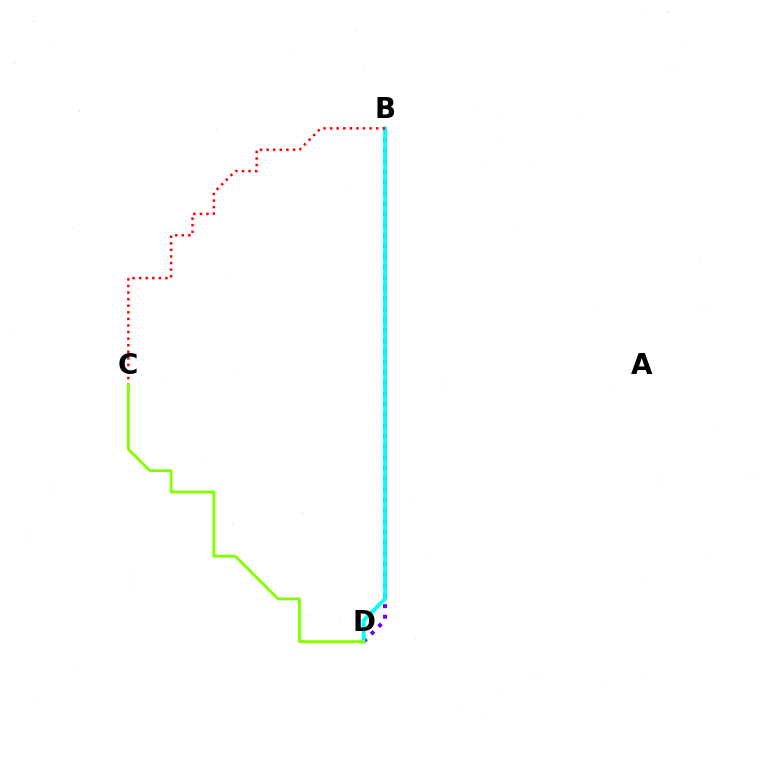{('B', 'D'): [{'color': '#7200ff', 'line_style': 'dotted', 'thickness': 2.88}, {'color': '#00fff6', 'line_style': 'solid', 'thickness': 2.68}], ('B', 'C'): [{'color': '#ff0000', 'line_style': 'dotted', 'thickness': 1.79}], ('C', 'D'): [{'color': '#84ff00', 'line_style': 'solid', 'thickness': 2.07}]}